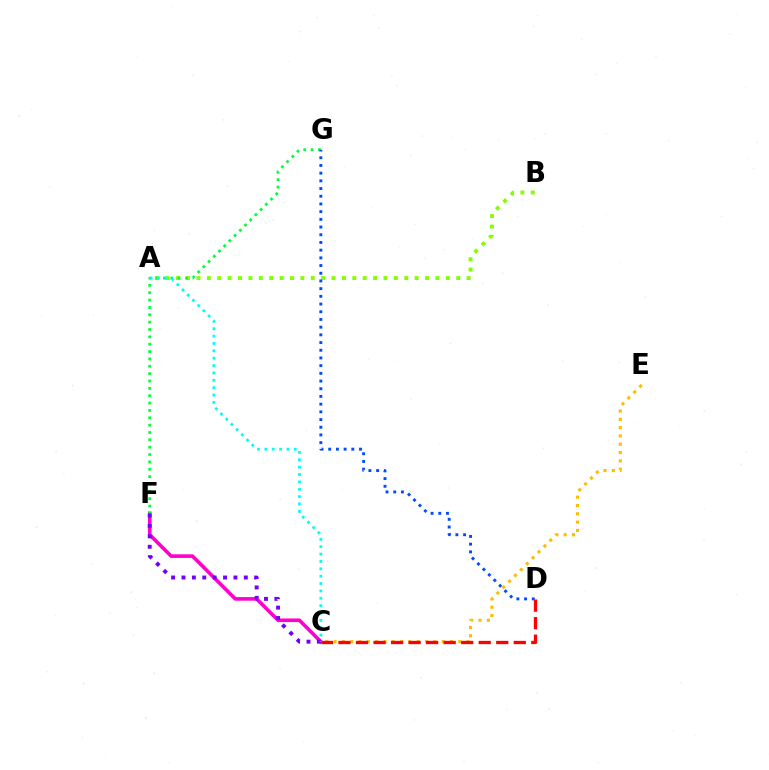{('C', 'E'): [{'color': '#ffbd00', 'line_style': 'dotted', 'thickness': 2.26}], ('C', 'F'): [{'color': '#ff00cf', 'line_style': 'solid', 'thickness': 2.61}, {'color': '#7200ff', 'line_style': 'dotted', 'thickness': 2.82}], ('A', 'B'): [{'color': '#84ff00', 'line_style': 'dotted', 'thickness': 2.82}], ('F', 'G'): [{'color': '#00ff39', 'line_style': 'dotted', 'thickness': 2.0}], ('A', 'C'): [{'color': '#00fff6', 'line_style': 'dotted', 'thickness': 2.0}], ('D', 'G'): [{'color': '#004bff', 'line_style': 'dotted', 'thickness': 2.09}], ('C', 'D'): [{'color': '#ff0000', 'line_style': 'dashed', 'thickness': 2.38}]}